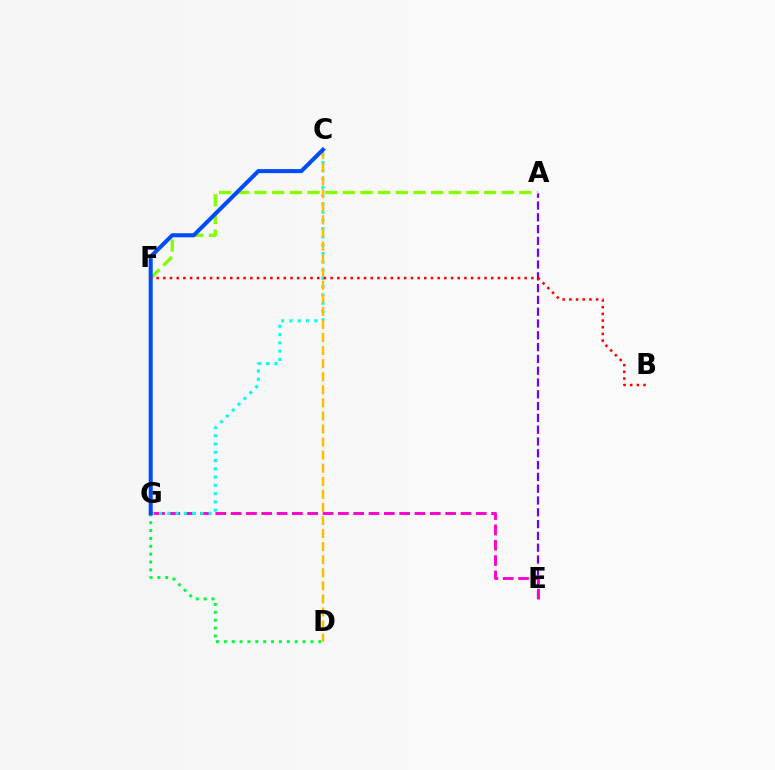{('A', 'E'): [{'color': '#7200ff', 'line_style': 'dashed', 'thickness': 1.6}], ('E', 'G'): [{'color': '#ff00cf', 'line_style': 'dashed', 'thickness': 2.08}], ('D', 'G'): [{'color': '#00ff39', 'line_style': 'dotted', 'thickness': 2.14}], ('C', 'G'): [{'color': '#00fff6', 'line_style': 'dotted', 'thickness': 2.25}, {'color': '#004bff', 'line_style': 'solid', 'thickness': 2.9}], ('C', 'D'): [{'color': '#ffbd00', 'line_style': 'dashed', 'thickness': 1.78}], ('A', 'F'): [{'color': '#84ff00', 'line_style': 'dashed', 'thickness': 2.4}], ('B', 'F'): [{'color': '#ff0000', 'line_style': 'dotted', 'thickness': 1.82}]}